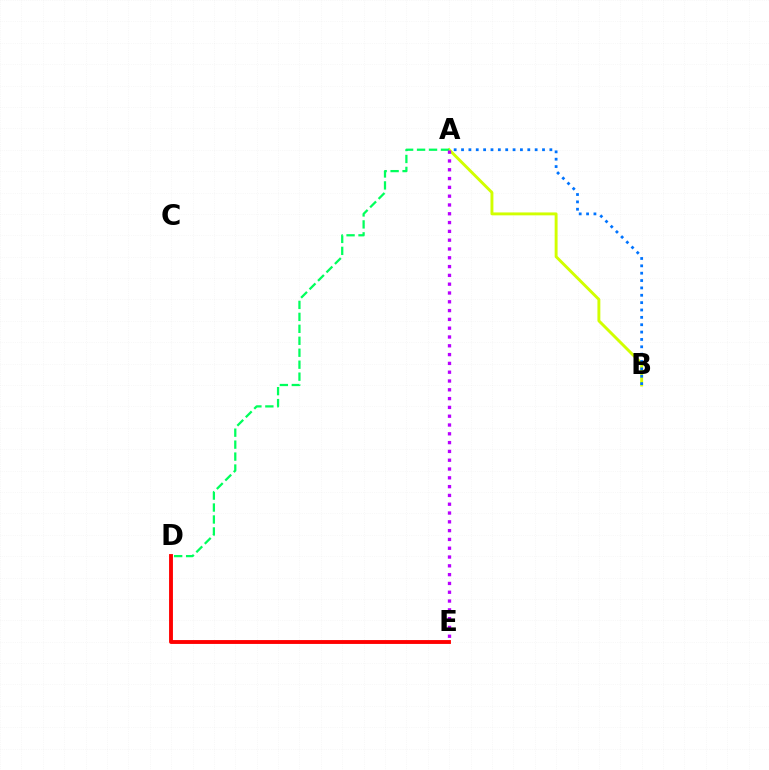{('D', 'E'): [{'color': '#ff0000', 'line_style': 'solid', 'thickness': 2.78}], ('A', 'B'): [{'color': '#d1ff00', 'line_style': 'solid', 'thickness': 2.1}, {'color': '#0074ff', 'line_style': 'dotted', 'thickness': 2.0}], ('A', 'D'): [{'color': '#00ff5c', 'line_style': 'dashed', 'thickness': 1.62}], ('A', 'E'): [{'color': '#b900ff', 'line_style': 'dotted', 'thickness': 2.39}]}